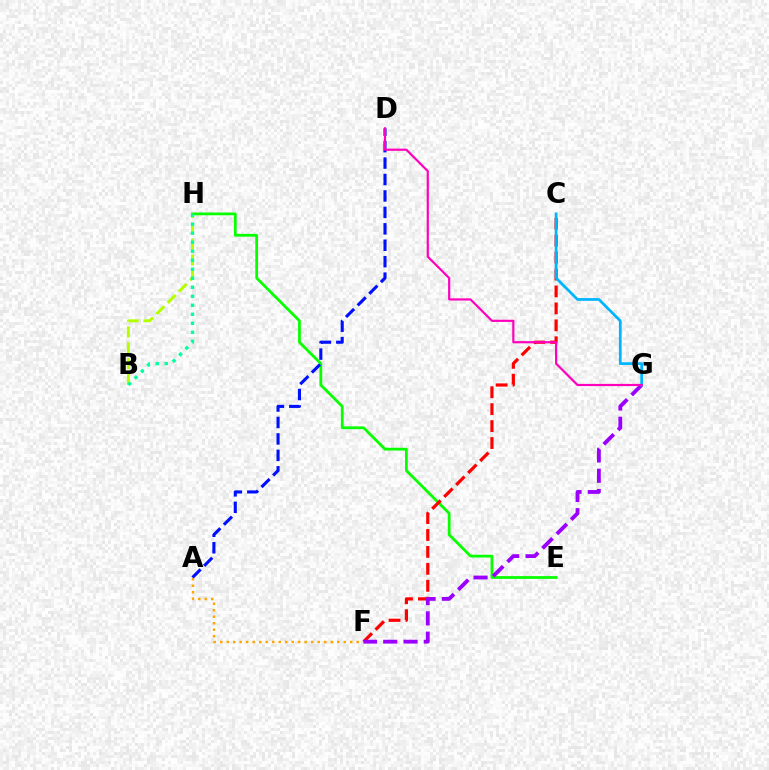{('E', 'H'): [{'color': '#08ff00', 'line_style': 'solid', 'thickness': 1.99}], ('A', 'D'): [{'color': '#0010ff', 'line_style': 'dashed', 'thickness': 2.23}], ('A', 'F'): [{'color': '#ffa500', 'line_style': 'dotted', 'thickness': 1.77}], ('C', 'F'): [{'color': '#ff0000', 'line_style': 'dashed', 'thickness': 2.3}], ('B', 'H'): [{'color': '#b3ff00', 'line_style': 'dashed', 'thickness': 2.15}, {'color': '#00ff9d', 'line_style': 'dotted', 'thickness': 2.45}], ('F', 'G'): [{'color': '#9b00ff', 'line_style': 'dashed', 'thickness': 2.75}], ('C', 'G'): [{'color': '#00b5ff', 'line_style': 'solid', 'thickness': 1.96}], ('D', 'G'): [{'color': '#ff00bd', 'line_style': 'solid', 'thickness': 1.57}]}